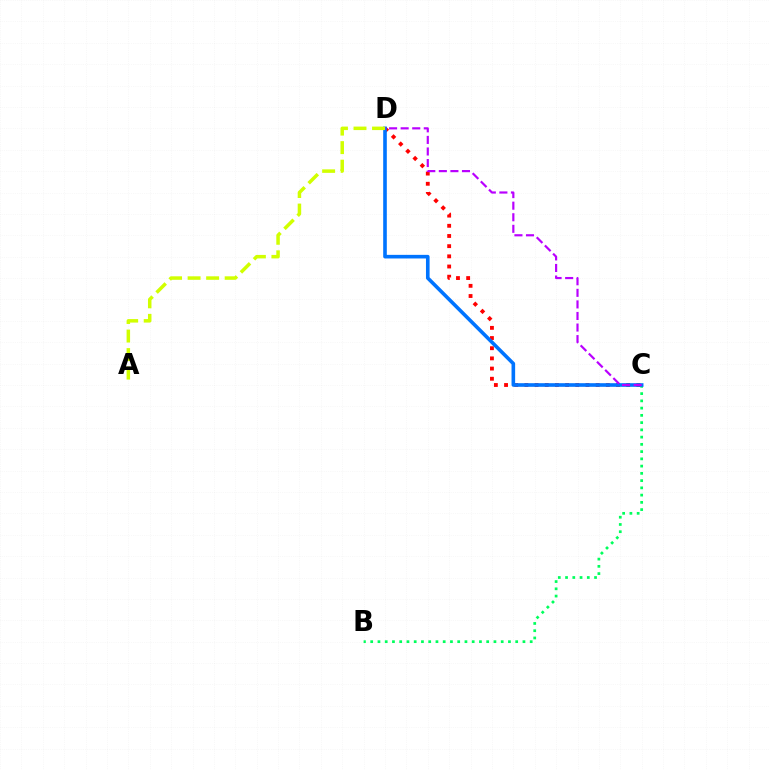{('B', 'C'): [{'color': '#00ff5c', 'line_style': 'dotted', 'thickness': 1.97}], ('C', 'D'): [{'color': '#ff0000', 'line_style': 'dotted', 'thickness': 2.77}, {'color': '#0074ff', 'line_style': 'solid', 'thickness': 2.6}, {'color': '#b900ff', 'line_style': 'dashed', 'thickness': 1.57}], ('A', 'D'): [{'color': '#d1ff00', 'line_style': 'dashed', 'thickness': 2.52}]}